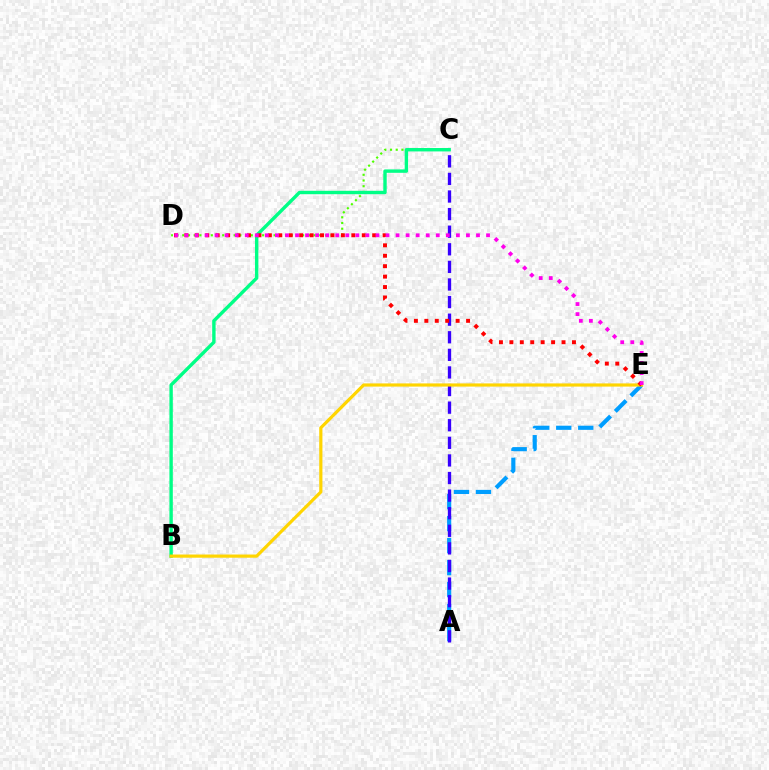{('A', 'E'): [{'color': '#009eff', 'line_style': 'dashed', 'thickness': 2.99}], ('C', 'D'): [{'color': '#4fff00', 'line_style': 'dotted', 'thickness': 1.55}], ('A', 'C'): [{'color': '#3700ff', 'line_style': 'dashed', 'thickness': 2.39}], ('B', 'C'): [{'color': '#00ff86', 'line_style': 'solid', 'thickness': 2.44}], ('B', 'E'): [{'color': '#ffd500', 'line_style': 'solid', 'thickness': 2.29}], ('D', 'E'): [{'color': '#ff0000', 'line_style': 'dotted', 'thickness': 2.83}, {'color': '#ff00ed', 'line_style': 'dotted', 'thickness': 2.73}]}